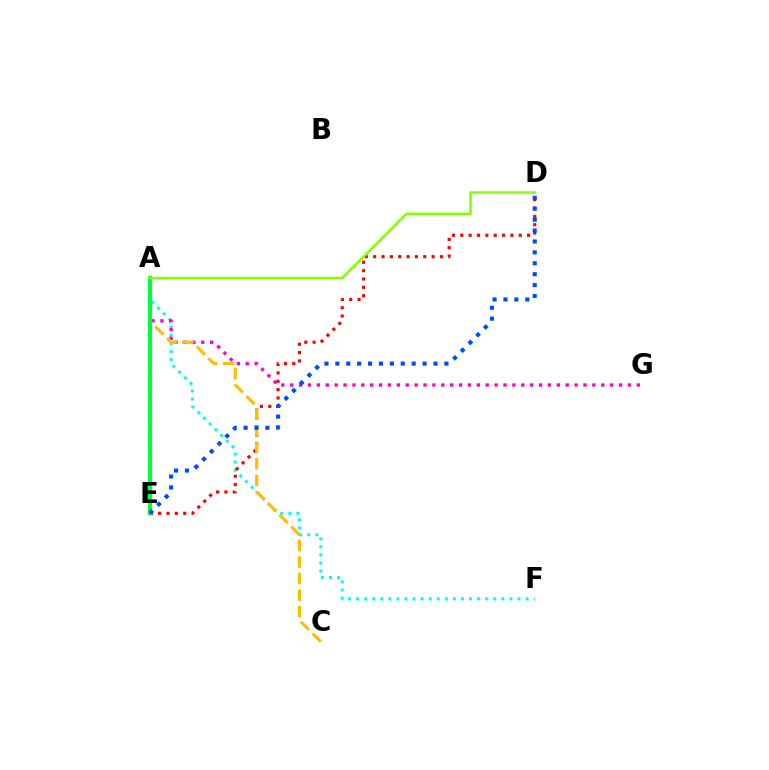{('A', 'F'): [{'color': '#00fff6', 'line_style': 'dotted', 'thickness': 2.19}], ('A', 'G'): [{'color': '#ff00cf', 'line_style': 'dotted', 'thickness': 2.41}], ('D', 'E'): [{'color': '#ff0000', 'line_style': 'dotted', 'thickness': 2.27}, {'color': '#004bff', 'line_style': 'dotted', 'thickness': 2.96}], ('A', 'E'): [{'color': '#7200ff', 'line_style': 'dotted', 'thickness': 3.0}, {'color': '#00ff39', 'line_style': 'solid', 'thickness': 2.91}], ('A', 'C'): [{'color': '#ffbd00', 'line_style': 'dashed', 'thickness': 2.25}], ('A', 'D'): [{'color': '#84ff00', 'line_style': 'solid', 'thickness': 1.82}]}